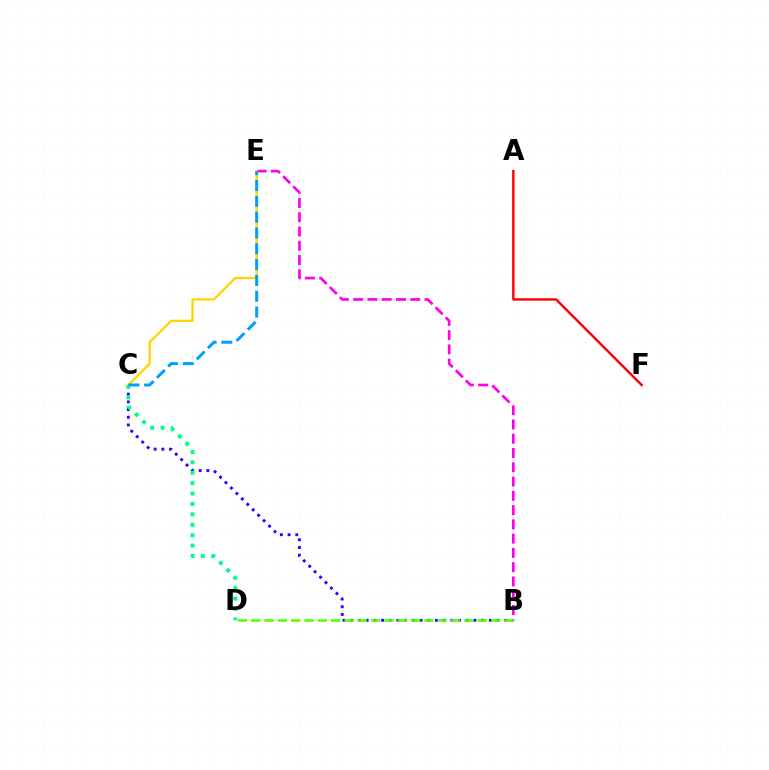{('B', 'C'): [{'color': '#3700ff', 'line_style': 'dotted', 'thickness': 2.09}], ('B', 'E'): [{'color': '#ff00ed', 'line_style': 'dashed', 'thickness': 1.94}], ('C', 'D'): [{'color': '#00ff86', 'line_style': 'dotted', 'thickness': 2.83}], ('B', 'D'): [{'color': '#4fff00', 'line_style': 'dashed', 'thickness': 1.81}], ('C', 'E'): [{'color': '#ffd500', 'line_style': 'solid', 'thickness': 1.65}, {'color': '#009eff', 'line_style': 'dashed', 'thickness': 2.15}], ('A', 'F'): [{'color': '#ff0000', 'line_style': 'solid', 'thickness': 1.74}]}